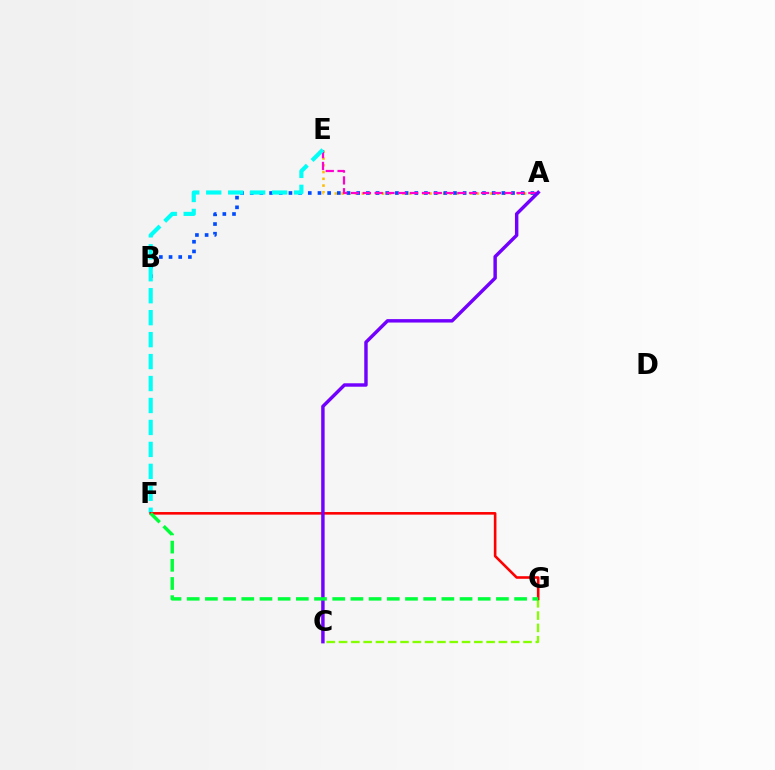{('A', 'E'): [{'color': '#ffbd00', 'line_style': 'dotted', 'thickness': 1.84}, {'color': '#ff00cf', 'line_style': 'dashed', 'thickness': 1.61}], ('A', 'B'): [{'color': '#004bff', 'line_style': 'dotted', 'thickness': 2.63}], ('C', 'G'): [{'color': '#84ff00', 'line_style': 'dashed', 'thickness': 1.67}], ('E', 'F'): [{'color': '#00fff6', 'line_style': 'dashed', 'thickness': 2.98}], ('F', 'G'): [{'color': '#ff0000', 'line_style': 'solid', 'thickness': 1.87}, {'color': '#00ff39', 'line_style': 'dashed', 'thickness': 2.47}], ('A', 'C'): [{'color': '#7200ff', 'line_style': 'solid', 'thickness': 2.47}]}